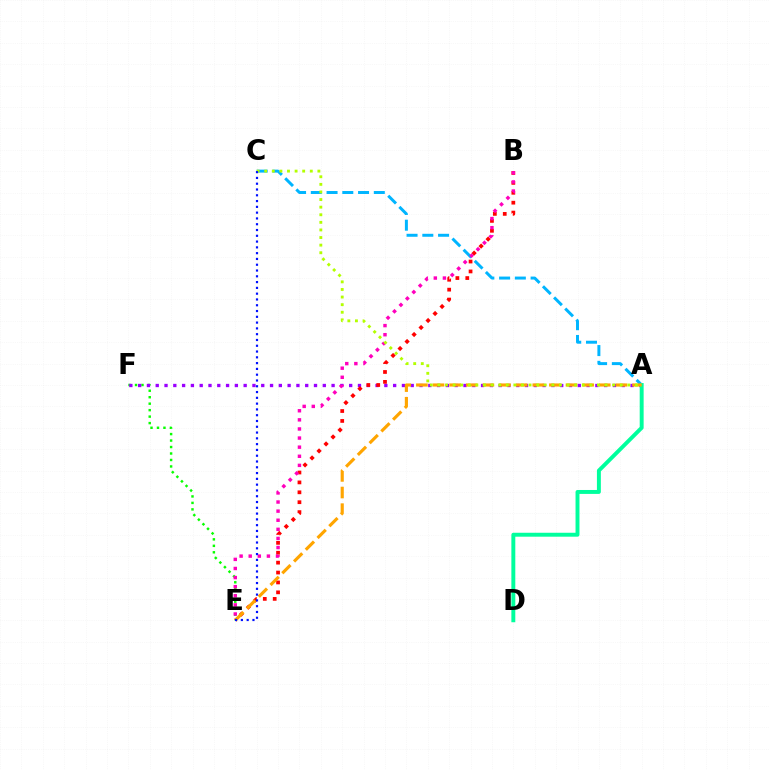{('E', 'F'): [{'color': '#08ff00', 'line_style': 'dotted', 'thickness': 1.76}], ('A', 'F'): [{'color': '#9b00ff', 'line_style': 'dotted', 'thickness': 2.39}], ('B', 'E'): [{'color': '#ff0000', 'line_style': 'dotted', 'thickness': 2.69}, {'color': '#ff00bd', 'line_style': 'dotted', 'thickness': 2.47}], ('A', 'C'): [{'color': '#00b5ff', 'line_style': 'dashed', 'thickness': 2.14}, {'color': '#b3ff00', 'line_style': 'dotted', 'thickness': 2.06}], ('A', 'D'): [{'color': '#00ff9d', 'line_style': 'solid', 'thickness': 2.83}], ('A', 'E'): [{'color': '#ffa500', 'line_style': 'dashed', 'thickness': 2.26}], ('C', 'E'): [{'color': '#0010ff', 'line_style': 'dotted', 'thickness': 1.57}]}